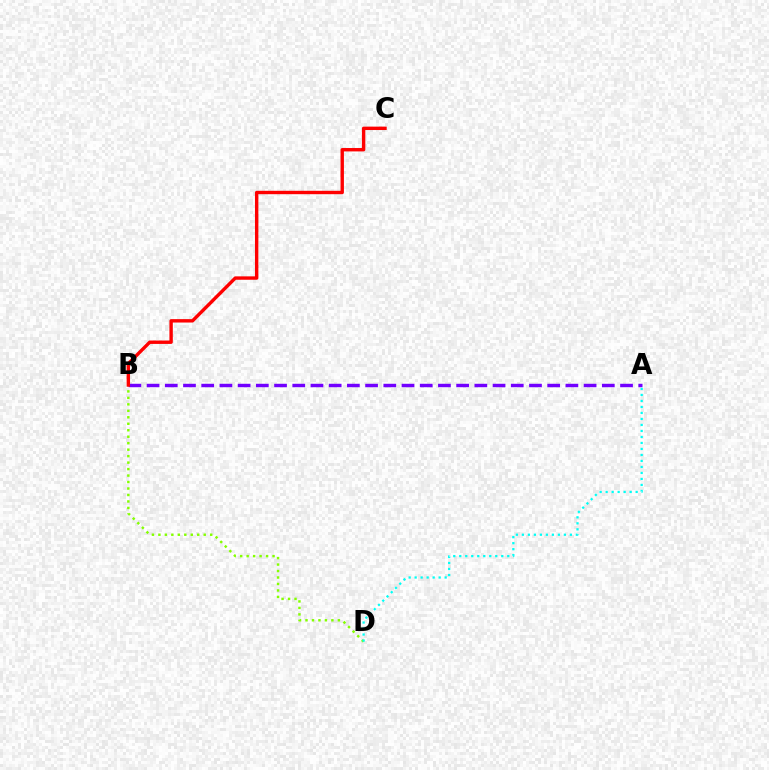{('A', 'B'): [{'color': '#7200ff', 'line_style': 'dashed', 'thickness': 2.47}], ('B', 'D'): [{'color': '#84ff00', 'line_style': 'dotted', 'thickness': 1.76}], ('A', 'D'): [{'color': '#00fff6', 'line_style': 'dotted', 'thickness': 1.63}], ('B', 'C'): [{'color': '#ff0000', 'line_style': 'solid', 'thickness': 2.44}]}